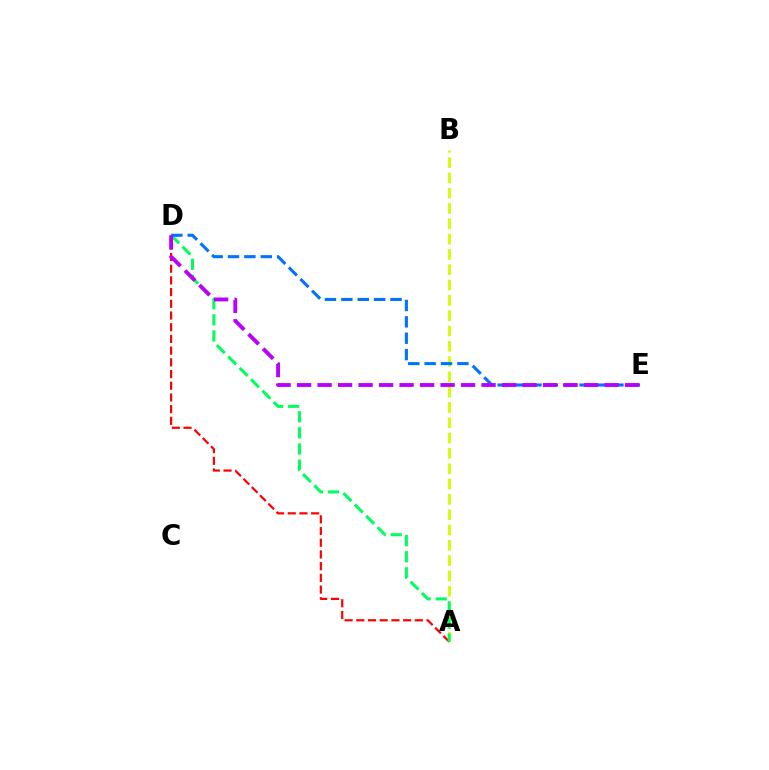{('A', 'B'): [{'color': '#d1ff00', 'line_style': 'dashed', 'thickness': 2.08}], ('A', 'D'): [{'color': '#ff0000', 'line_style': 'dashed', 'thickness': 1.59}, {'color': '#00ff5c', 'line_style': 'dashed', 'thickness': 2.19}], ('D', 'E'): [{'color': '#0074ff', 'line_style': 'dashed', 'thickness': 2.23}, {'color': '#b900ff', 'line_style': 'dashed', 'thickness': 2.78}]}